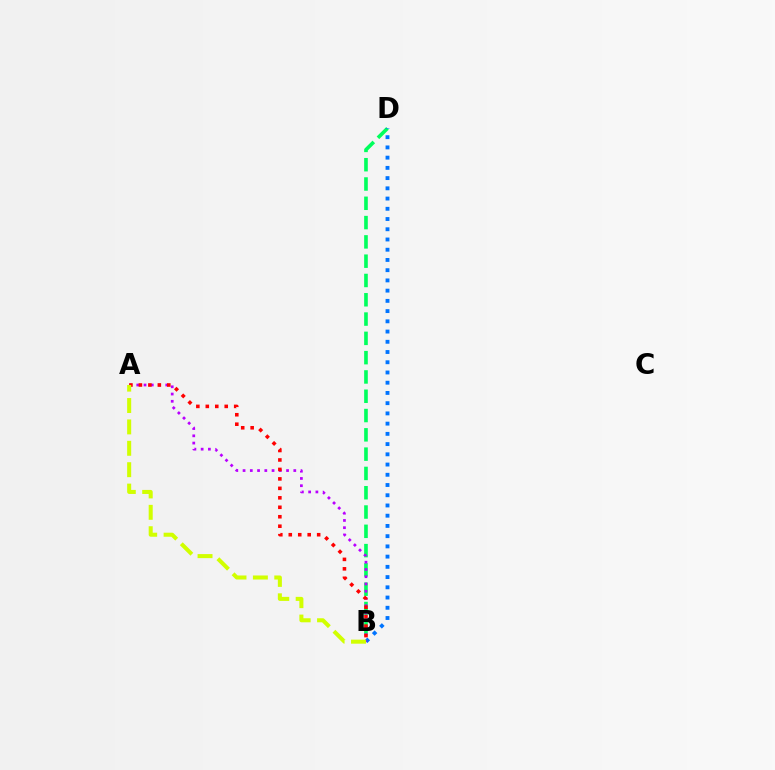{('B', 'D'): [{'color': '#00ff5c', 'line_style': 'dashed', 'thickness': 2.62}, {'color': '#0074ff', 'line_style': 'dotted', 'thickness': 2.78}], ('A', 'B'): [{'color': '#b900ff', 'line_style': 'dotted', 'thickness': 1.97}, {'color': '#ff0000', 'line_style': 'dotted', 'thickness': 2.57}, {'color': '#d1ff00', 'line_style': 'dashed', 'thickness': 2.91}]}